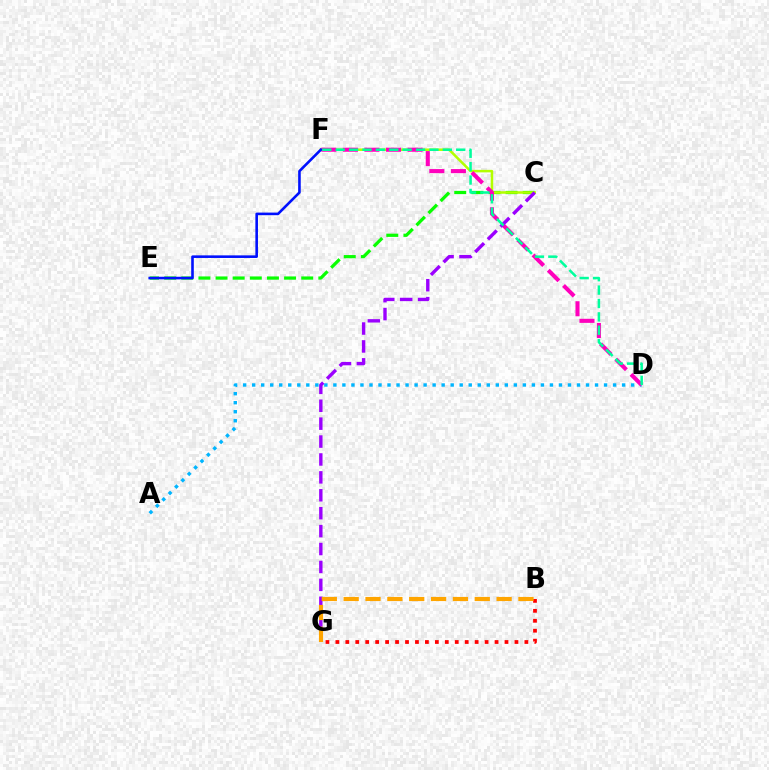{('A', 'D'): [{'color': '#00b5ff', 'line_style': 'dotted', 'thickness': 2.45}], ('B', 'G'): [{'color': '#ff0000', 'line_style': 'dotted', 'thickness': 2.7}, {'color': '#ffa500', 'line_style': 'dashed', 'thickness': 2.97}], ('C', 'E'): [{'color': '#08ff00', 'line_style': 'dashed', 'thickness': 2.33}], ('C', 'F'): [{'color': '#b3ff00', 'line_style': 'solid', 'thickness': 1.82}], ('D', 'F'): [{'color': '#ff00bd', 'line_style': 'dashed', 'thickness': 2.93}, {'color': '#00ff9d', 'line_style': 'dashed', 'thickness': 1.82}], ('E', 'F'): [{'color': '#0010ff', 'line_style': 'solid', 'thickness': 1.87}], ('C', 'G'): [{'color': '#9b00ff', 'line_style': 'dashed', 'thickness': 2.43}]}